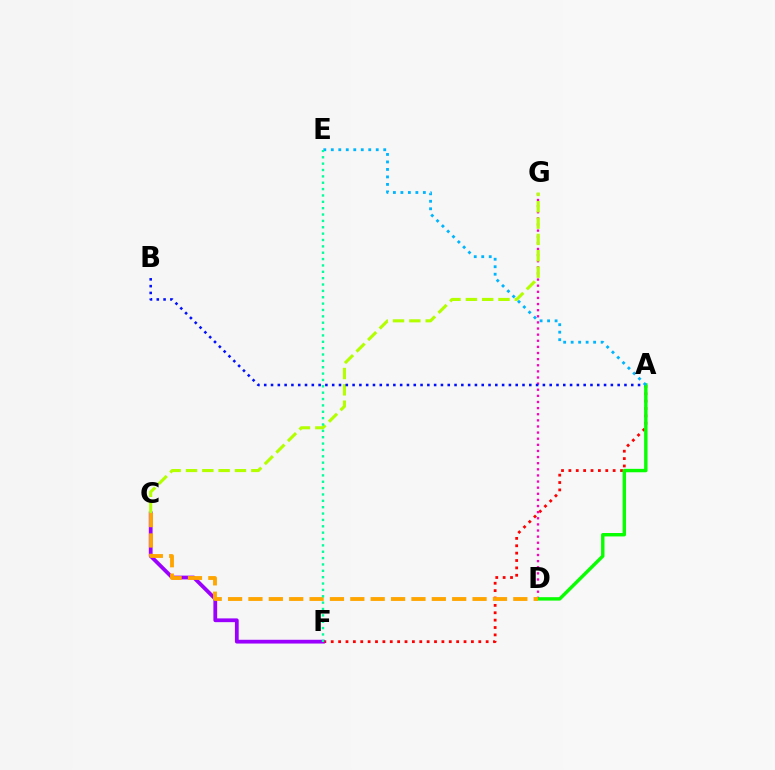{('A', 'F'): [{'color': '#ff0000', 'line_style': 'dotted', 'thickness': 2.0}], ('D', 'G'): [{'color': '#ff00bd', 'line_style': 'dotted', 'thickness': 1.66}], ('C', 'F'): [{'color': '#9b00ff', 'line_style': 'solid', 'thickness': 2.71}], ('C', 'G'): [{'color': '#b3ff00', 'line_style': 'dashed', 'thickness': 2.22}], ('A', 'B'): [{'color': '#0010ff', 'line_style': 'dotted', 'thickness': 1.85}], ('A', 'D'): [{'color': '#08ff00', 'line_style': 'solid', 'thickness': 2.46}], ('A', 'E'): [{'color': '#00b5ff', 'line_style': 'dotted', 'thickness': 2.04}], ('C', 'D'): [{'color': '#ffa500', 'line_style': 'dashed', 'thickness': 2.77}], ('E', 'F'): [{'color': '#00ff9d', 'line_style': 'dotted', 'thickness': 1.73}]}